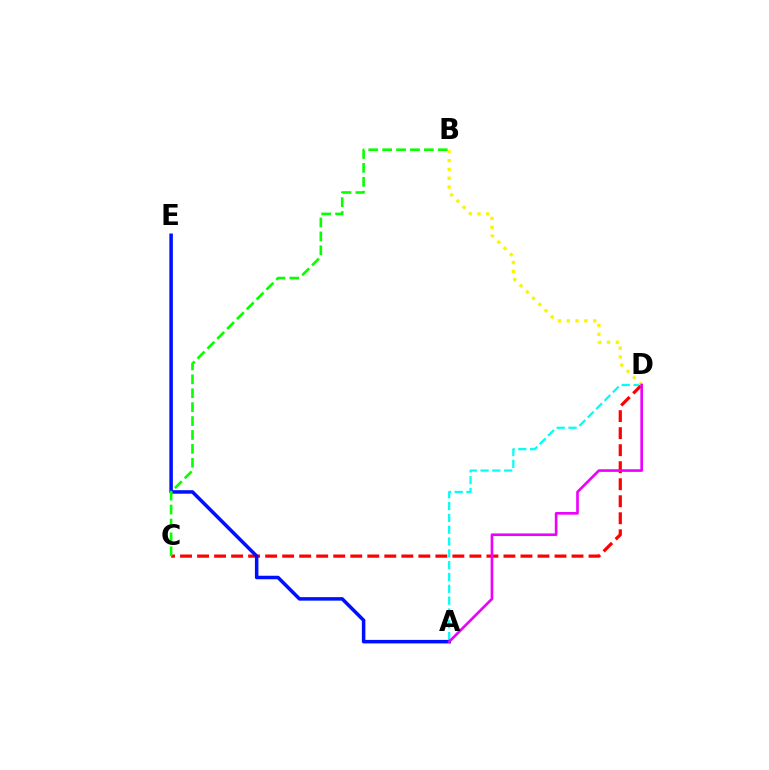{('A', 'D'): [{'color': '#00fff6', 'line_style': 'dashed', 'thickness': 1.61}, {'color': '#ee00ff', 'line_style': 'solid', 'thickness': 1.9}], ('C', 'D'): [{'color': '#ff0000', 'line_style': 'dashed', 'thickness': 2.31}], ('A', 'E'): [{'color': '#0010ff', 'line_style': 'solid', 'thickness': 2.53}], ('B', 'D'): [{'color': '#fcf500', 'line_style': 'dotted', 'thickness': 2.39}], ('B', 'C'): [{'color': '#08ff00', 'line_style': 'dashed', 'thickness': 1.89}]}